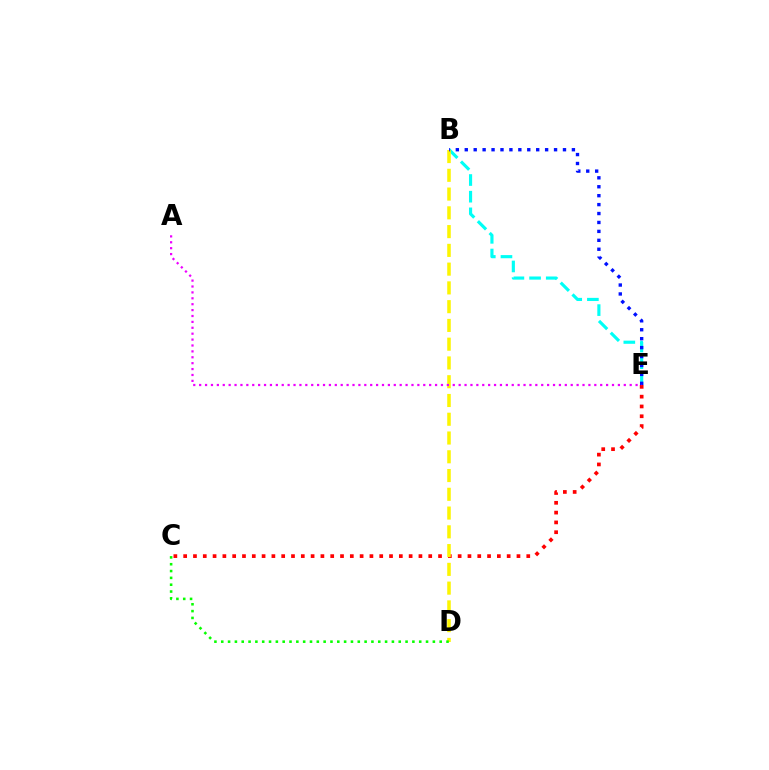{('C', 'E'): [{'color': '#ff0000', 'line_style': 'dotted', 'thickness': 2.66}], ('B', 'E'): [{'color': '#00fff6', 'line_style': 'dashed', 'thickness': 2.26}, {'color': '#0010ff', 'line_style': 'dotted', 'thickness': 2.43}], ('B', 'D'): [{'color': '#fcf500', 'line_style': 'dashed', 'thickness': 2.55}], ('A', 'E'): [{'color': '#ee00ff', 'line_style': 'dotted', 'thickness': 1.6}], ('C', 'D'): [{'color': '#08ff00', 'line_style': 'dotted', 'thickness': 1.85}]}